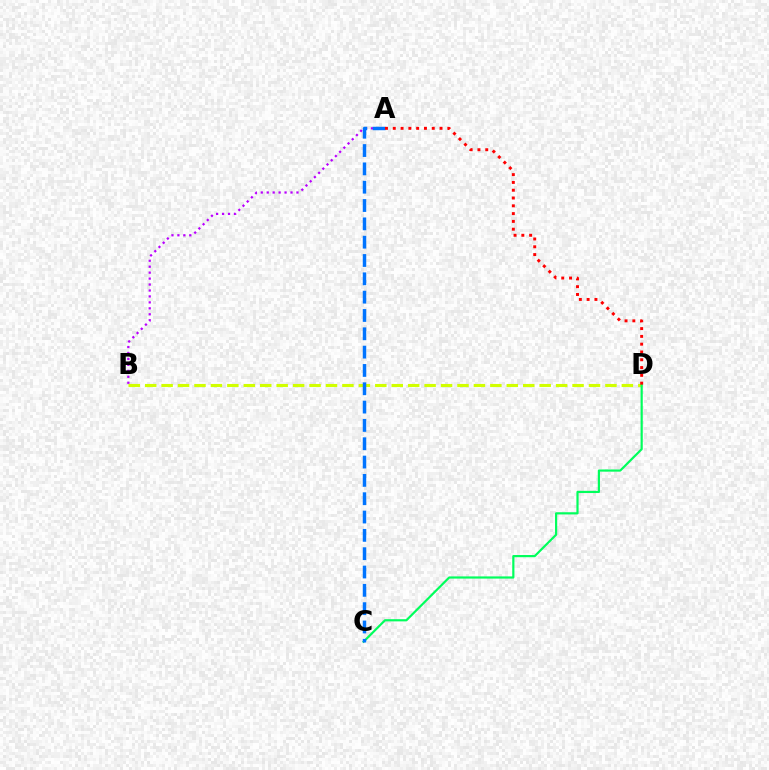{('B', 'D'): [{'color': '#d1ff00', 'line_style': 'dashed', 'thickness': 2.23}], ('C', 'D'): [{'color': '#00ff5c', 'line_style': 'solid', 'thickness': 1.58}], ('A', 'B'): [{'color': '#b900ff', 'line_style': 'dotted', 'thickness': 1.62}], ('A', 'C'): [{'color': '#0074ff', 'line_style': 'dashed', 'thickness': 2.49}], ('A', 'D'): [{'color': '#ff0000', 'line_style': 'dotted', 'thickness': 2.12}]}